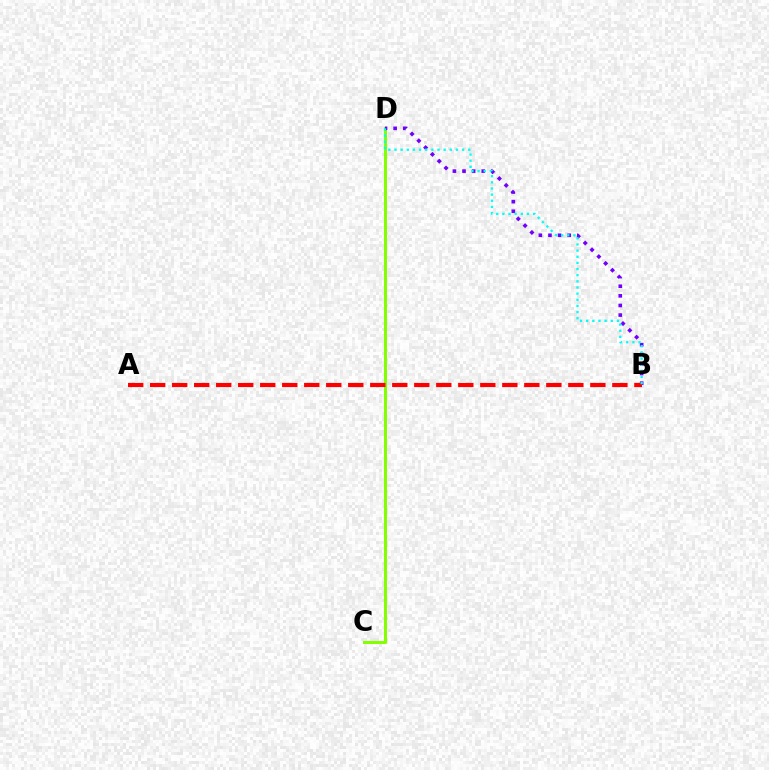{('C', 'D'): [{'color': '#84ff00', 'line_style': 'solid', 'thickness': 2.19}], ('B', 'D'): [{'color': '#7200ff', 'line_style': 'dotted', 'thickness': 2.61}, {'color': '#00fff6', 'line_style': 'dotted', 'thickness': 1.67}], ('A', 'B'): [{'color': '#ff0000', 'line_style': 'dashed', 'thickness': 2.99}]}